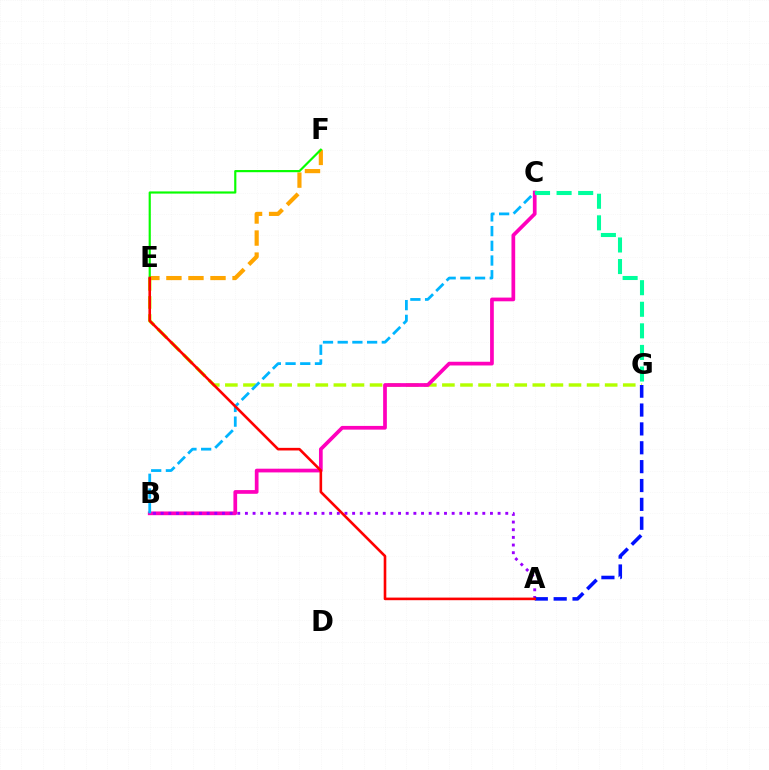{('E', 'G'): [{'color': '#b3ff00', 'line_style': 'dashed', 'thickness': 2.46}], ('B', 'C'): [{'color': '#ff00bd', 'line_style': 'solid', 'thickness': 2.68}, {'color': '#00b5ff', 'line_style': 'dashed', 'thickness': 2.0}], ('E', 'F'): [{'color': '#ffa500', 'line_style': 'dashed', 'thickness': 2.99}, {'color': '#08ff00', 'line_style': 'solid', 'thickness': 1.57}], ('A', 'B'): [{'color': '#9b00ff', 'line_style': 'dotted', 'thickness': 2.08}], ('A', 'G'): [{'color': '#0010ff', 'line_style': 'dashed', 'thickness': 2.56}], ('A', 'E'): [{'color': '#ff0000', 'line_style': 'solid', 'thickness': 1.88}], ('C', 'G'): [{'color': '#00ff9d', 'line_style': 'dashed', 'thickness': 2.93}]}